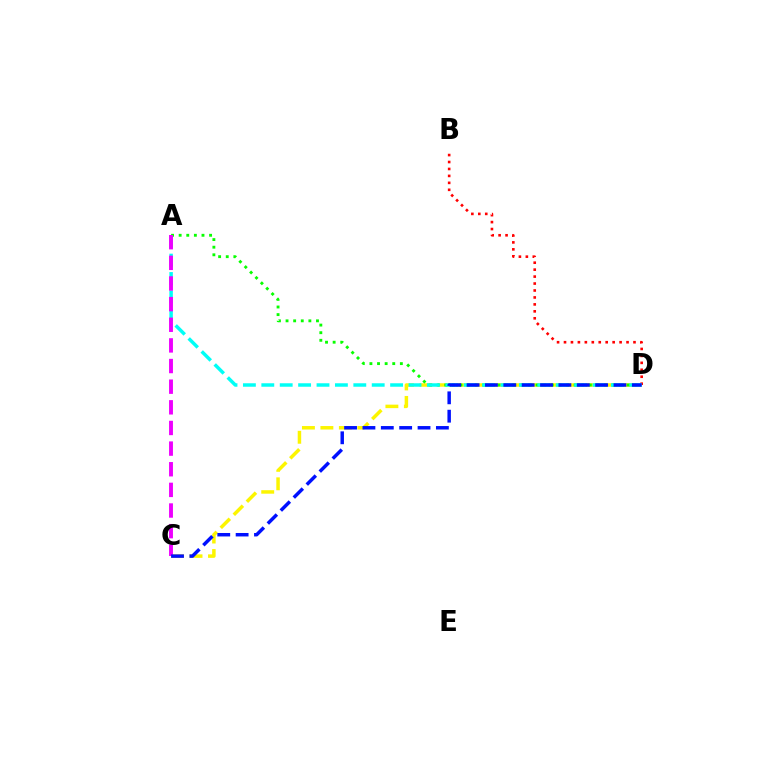{('C', 'D'): [{'color': '#fcf500', 'line_style': 'dashed', 'thickness': 2.51}, {'color': '#0010ff', 'line_style': 'dashed', 'thickness': 2.49}], ('B', 'D'): [{'color': '#ff0000', 'line_style': 'dotted', 'thickness': 1.89}], ('A', 'D'): [{'color': '#08ff00', 'line_style': 'dotted', 'thickness': 2.07}, {'color': '#00fff6', 'line_style': 'dashed', 'thickness': 2.5}], ('A', 'C'): [{'color': '#ee00ff', 'line_style': 'dashed', 'thickness': 2.8}]}